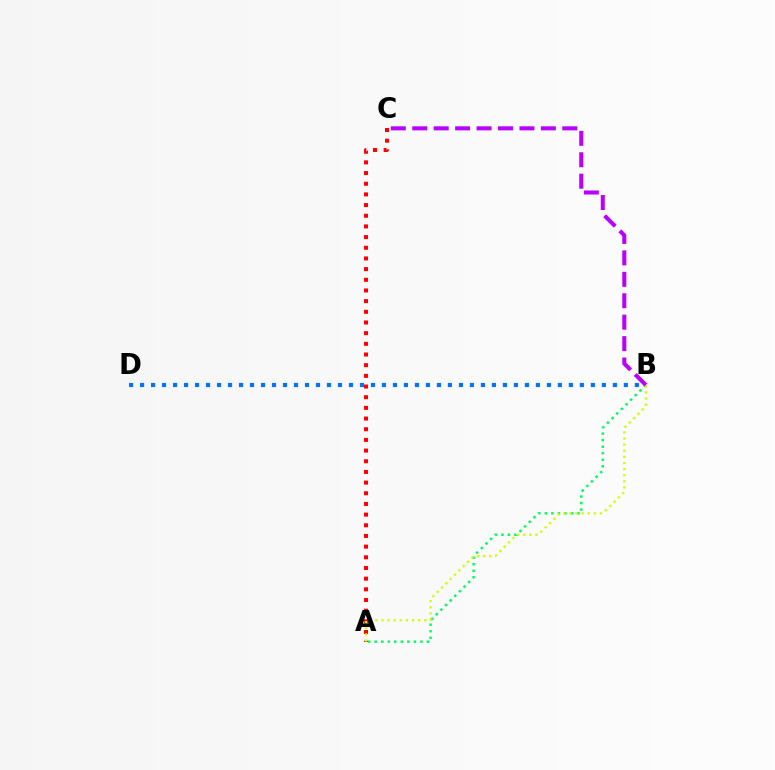{('A', 'C'): [{'color': '#ff0000', 'line_style': 'dotted', 'thickness': 2.9}], ('A', 'B'): [{'color': '#00ff5c', 'line_style': 'dotted', 'thickness': 1.77}, {'color': '#d1ff00', 'line_style': 'dotted', 'thickness': 1.66}], ('B', 'D'): [{'color': '#0074ff', 'line_style': 'dotted', 'thickness': 2.99}], ('B', 'C'): [{'color': '#b900ff', 'line_style': 'dashed', 'thickness': 2.91}]}